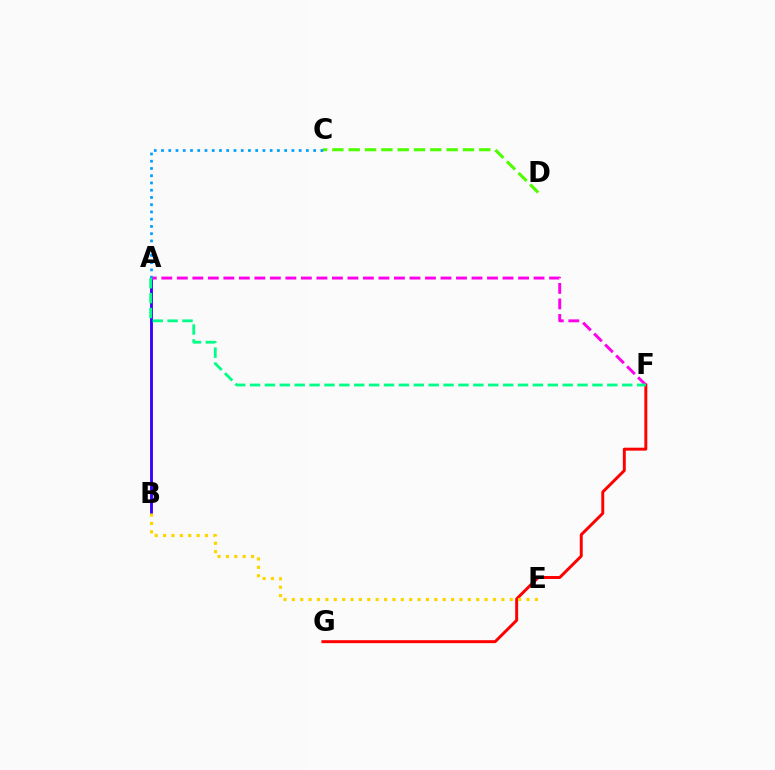{('F', 'G'): [{'color': '#ff0000', 'line_style': 'solid', 'thickness': 2.12}], ('A', 'B'): [{'color': '#3700ff', 'line_style': 'solid', 'thickness': 2.05}], ('B', 'E'): [{'color': '#ffd500', 'line_style': 'dotted', 'thickness': 2.28}], ('C', 'D'): [{'color': '#4fff00', 'line_style': 'dashed', 'thickness': 2.22}], ('A', 'F'): [{'color': '#ff00ed', 'line_style': 'dashed', 'thickness': 2.11}, {'color': '#00ff86', 'line_style': 'dashed', 'thickness': 2.02}], ('A', 'C'): [{'color': '#009eff', 'line_style': 'dotted', 'thickness': 1.97}]}